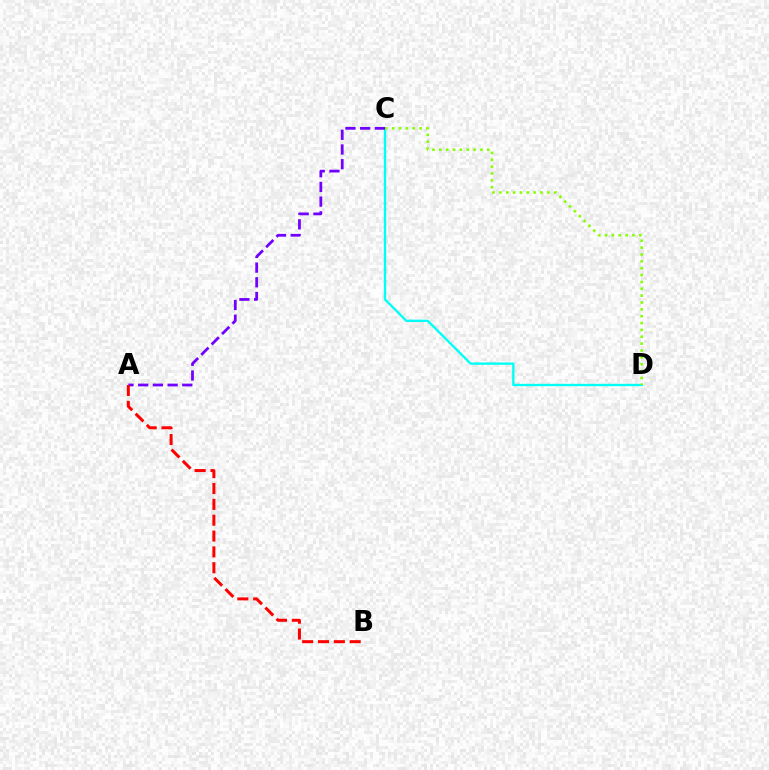{('C', 'D'): [{'color': '#00fff6', 'line_style': 'solid', 'thickness': 1.7}, {'color': '#84ff00', 'line_style': 'dotted', 'thickness': 1.86}], ('A', 'C'): [{'color': '#7200ff', 'line_style': 'dashed', 'thickness': 2.0}], ('A', 'B'): [{'color': '#ff0000', 'line_style': 'dashed', 'thickness': 2.15}]}